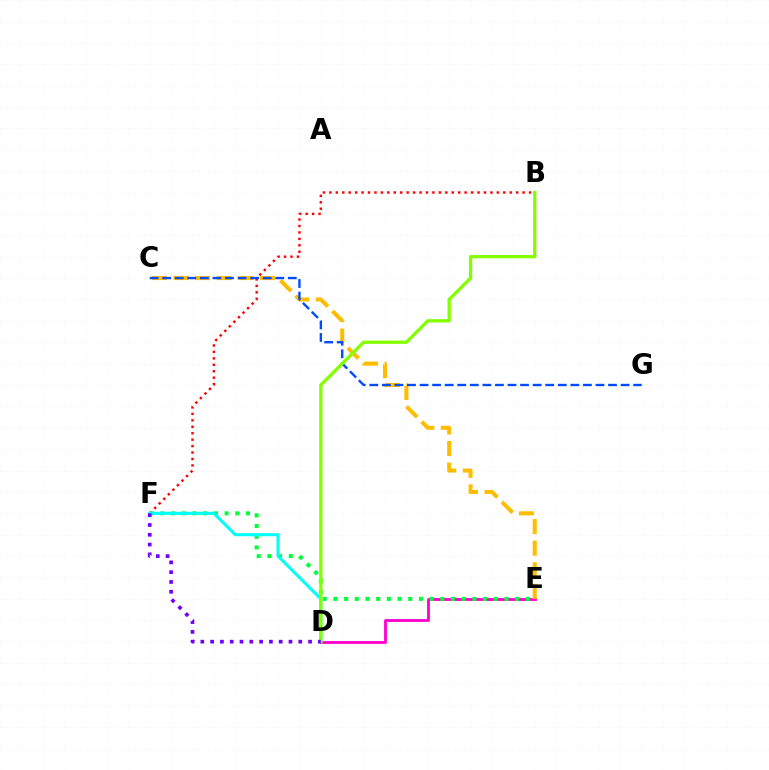{('B', 'F'): [{'color': '#ff0000', 'line_style': 'dotted', 'thickness': 1.75}], ('D', 'E'): [{'color': '#ff00cf', 'line_style': 'solid', 'thickness': 2.03}], ('E', 'F'): [{'color': '#00ff39', 'line_style': 'dotted', 'thickness': 2.91}], ('D', 'F'): [{'color': '#00fff6', 'line_style': 'solid', 'thickness': 2.2}, {'color': '#7200ff', 'line_style': 'dotted', 'thickness': 2.66}], ('C', 'E'): [{'color': '#ffbd00', 'line_style': 'dashed', 'thickness': 2.93}], ('C', 'G'): [{'color': '#004bff', 'line_style': 'dashed', 'thickness': 1.71}], ('B', 'D'): [{'color': '#84ff00', 'line_style': 'solid', 'thickness': 2.38}]}